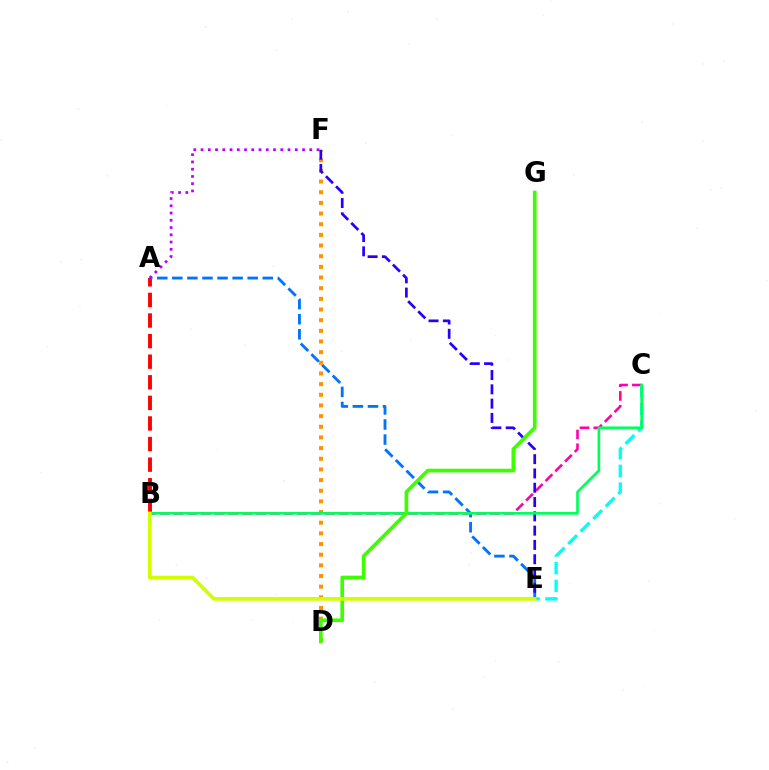{('B', 'C'): [{'color': '#ff00ac', 'line_style': 'dashed', 'thickness': 1.87}, {'color': '#00ff5c', 'line_style': 'solid', 'thickness': 1.91}], ('A', 'B'): [{'color': '#ff0000', 'line_style': 'dashed', 'thickness': 2.8}], ('C', 'E'): [{'color': '#00fff6', 'line_style': 'dashed', 'thickness': 2.41}], ('A', 'E'): [{'color': '#0074ff', 'line_style': 'dashed', 'thickness': 2.05}], ('D', 'F'): [{'color': '#ff9400', 'line_style': 'dotted', 'thickness': 2.9}], ('E', 'F'): [{'color': '#2500ff', 'line_style': 'dashed', 'thickness': 1.94}], ('D', 'G'): [{'color': '#3dff00', 'line_style': 'solid', 'thickness': 2.64}], ('A', 'F'): [{'color': '#b900ff', 'line_style': 'dotted', 'thickness': 1.97}], ('B', 'E'): [{'color': '#d1ff00', 'line_style': 'solid', 'thickness': 2.64}]}